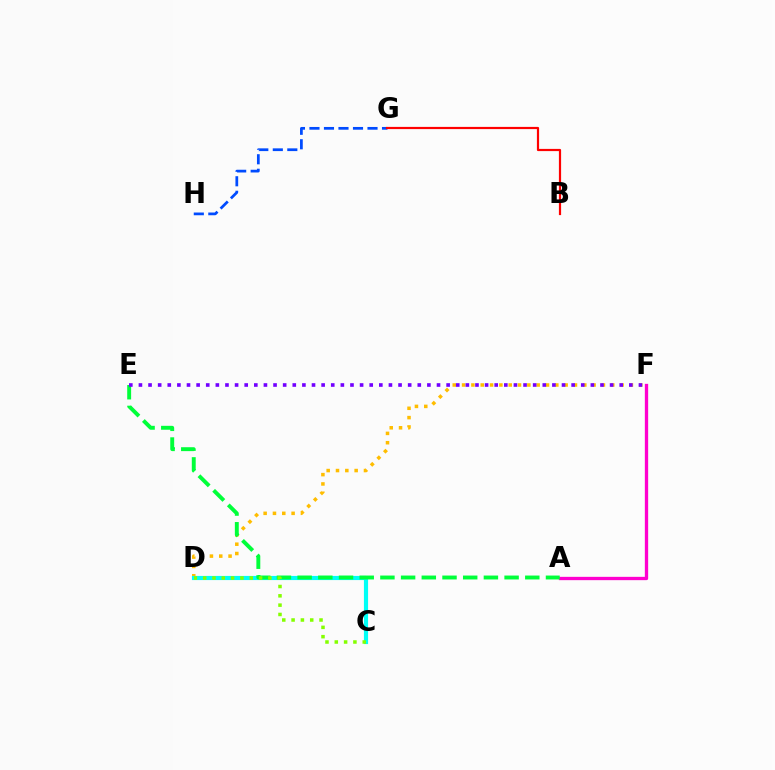{('A', 'F'): [{'color': '#ff00cf', 'line_style': 'solid', 'thickness': 2.39}], ('D', 'F'): [{'color': '#ffbd00', 'line_style': 'dotted', 'thickness': 2.53}], ('C', 'D'): [{'color': '#00fff6', 'line_style': 'solid', 'thickness': 2.99}, {'color': '#84ff00', 'line_style': 'dotted', 'thickness': 2.53}], ('A', 'E'): [{'color': '#00ff39', 'line_style': 'dashed', 'thickness': 2.81}], ('E', 'F'): [{'color': '#7200ff', 'line_style': 'dotted', 'thickness': 2.61}], ('G', 'H'): [{'color': '#004bff', 'line_style': 'dashed', 'thickness': 1.97}], ('B', 'G'): [{'color': '#ff0000', 'line_style': 'solid', 'thickness': 1.58}]}